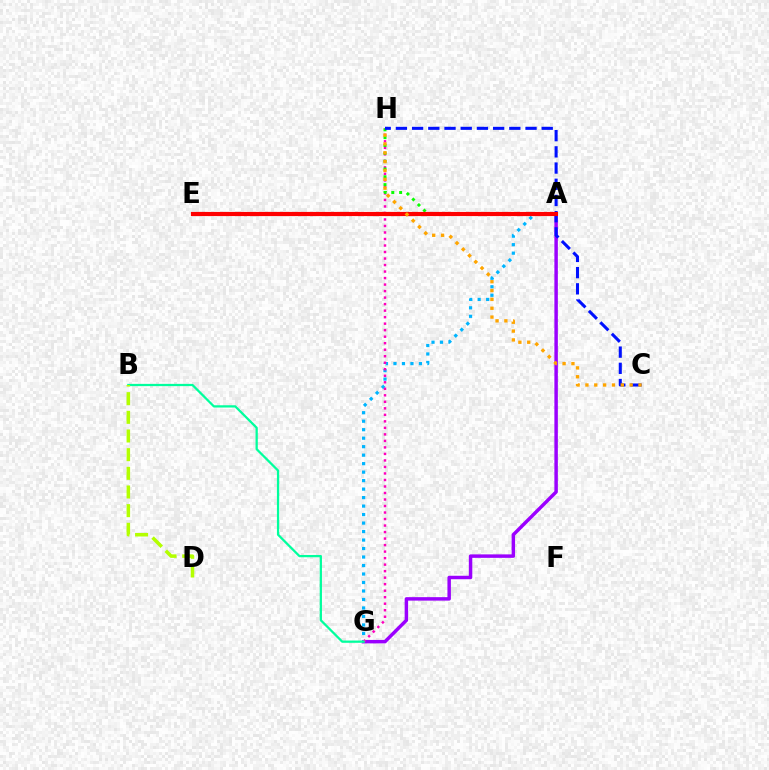{('A', 'G'): [{'color': '#9b00ff', 'line_style': 'solid', 'thickness': 2.5}, {'color': '#00b5ff', 'line_style': 'dotted', 'thickness': 2.31}], ('G', 'H'): [{'color': '#ff00bd', 'line_style': 'dotted', 'thickness': 1.77}], ('B', 'G'): [{'color': '#00ff9d', 'line_style': 'solid', 'thickness': 1.63}], ('A', 'H'): [{'color': '#08ff00', 'line_style': 'dotted', 'thickness': 2.13}], ('C', 'H'): [{'color': '#0010ff', 'line_style': 'dashed', 'thickness': 2.2}, {'color': '#ffa500', 'line_style': 'dotted', 'thickness': 2.4}], ('A', 'E'): [{'color': '#ff0000', 'line_style': 'solid', 'thickness': 3.0}], ('B', 'D'): [{'color': '#b3ff00', 'line_style': 'dashed', 'thickness': 2.54}]}